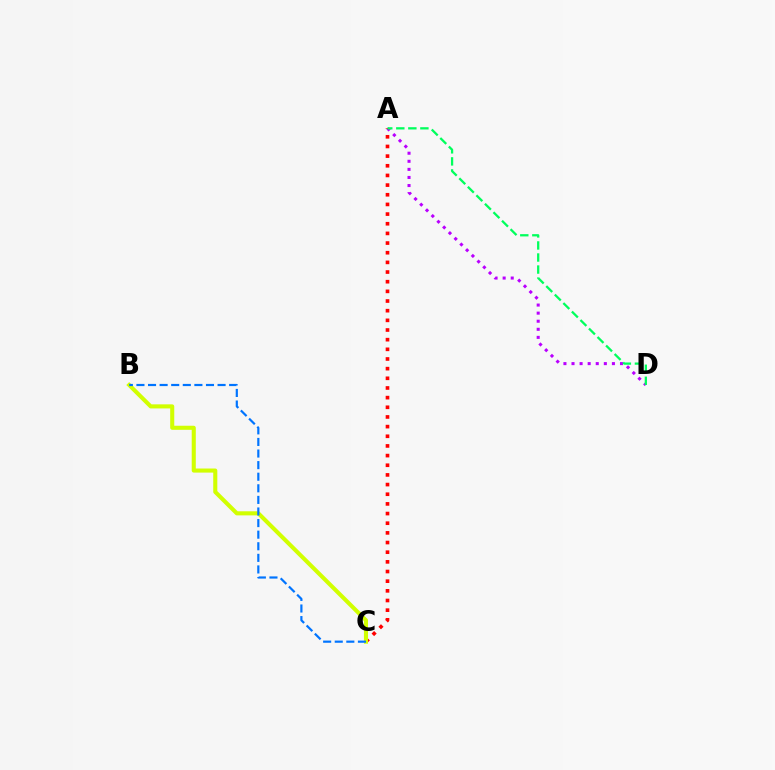{('A', 'D'): [{'color': '#b900ff', 'line_style': 'dotted', 'thickness': 2.2}, {'color': '#00ff5c', 'line_style': 'dashed', 'thickness': 1.64}], ('A', 'C'): [{'color': '#ff0000', 'line_style': 'dotted', 'thickness': 2.62}], ('B', 'C'): [{'color': '#d1ff00', 'line_style': 'solid', 'thickness': 2.94}, {'color': '#0074ff', 'line_style': 'dashed', 'thickness': 1.57}]}